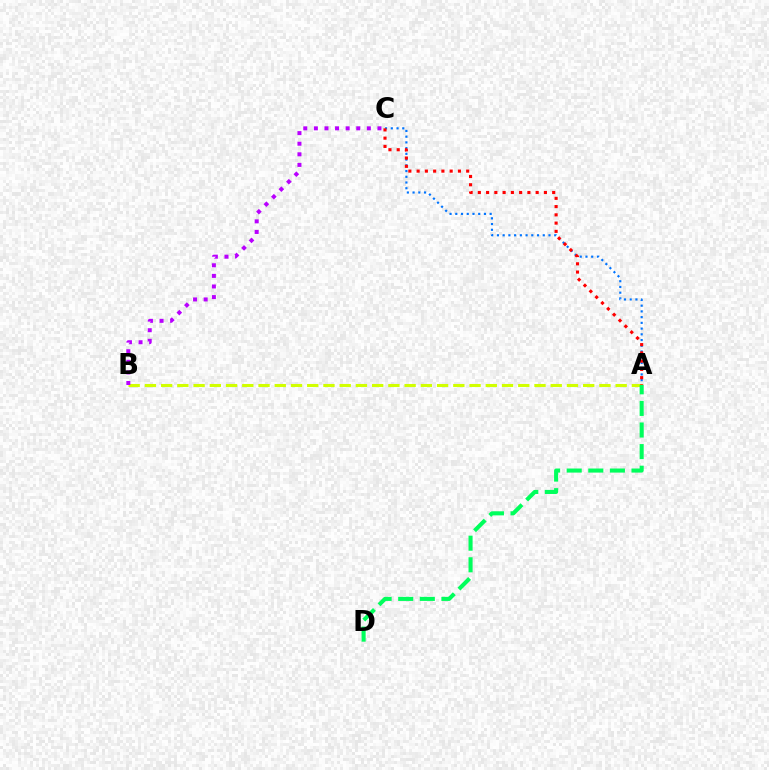{('A', 'C'): [{'color': '#0074ff', 'line_style': 'dotted', 'thickness': 1.56}, {'color': '#ff0000', 'line_style': 'dotted', 'thickness': 2.24}], ('A', 'B'): [{'color': '#d1ff00', 'line_style': 'dashed', 'thickness': 2.21}], ('A', 'D'): [{'color': '#00ff5c', 'line_style': 'dashed', 'thickness': 2.93}], ('B', 'C'): [{'color': '#b900ff', 'line_style': 'dotted', 'thickness': 2.88}]}